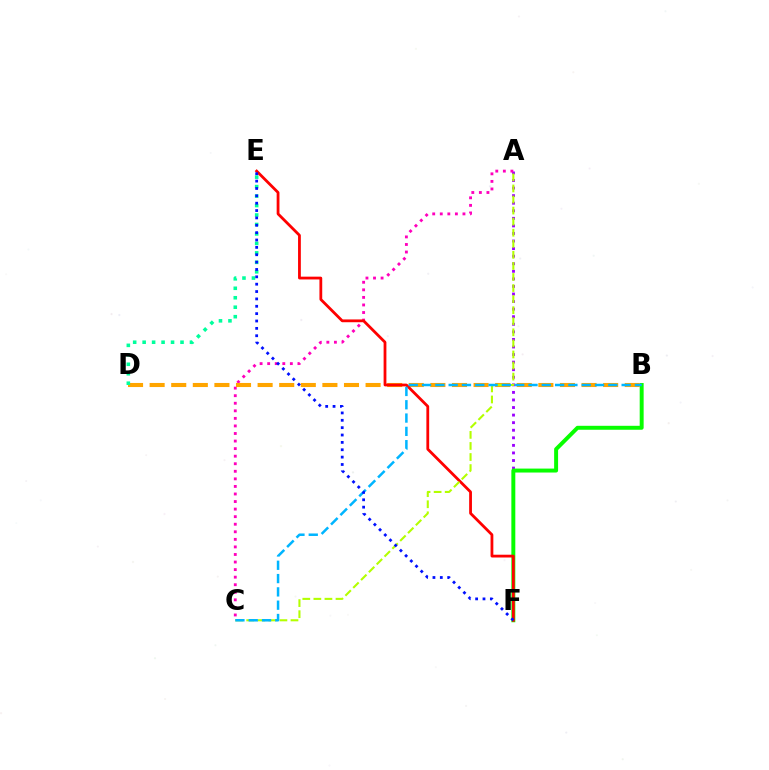{('A', 'F'): [{'color': '#9b00ff', 'line_style': 'dotted', 'thickness': 2.06}], ('B', 'F'): [{'color': '#08ff00', 'line_style': 'solid', 'thickness': 2.84}], ('A', 'C'): [{'color': '#ff00bd', 'line_style': 'dotted', 'thickness': 2.05}, {'color': '#b3ff00', 'line_style': 'dashed', 'thickness': 1.5}], ('B', 'D'): [{'color': '#ffa500', 'line_style': 'dashed', 'thickness': 2.93}], ('D', 'E'): [{'color': '#00ff9d', 'line_style': 'dotted', 'thickness': 2.57}], ('E', 'F'): [{'color': '#ff0000', 'line_style': 'solid', 'thickness': 2.01}, {'color': '#0010ff', 'line_style': 'dotted', 'thickness': 2.0}], ('B', 'C'): [{'color': '#00b5ff', 'line_style': 'dashed', 'thickness': 1.81}]}